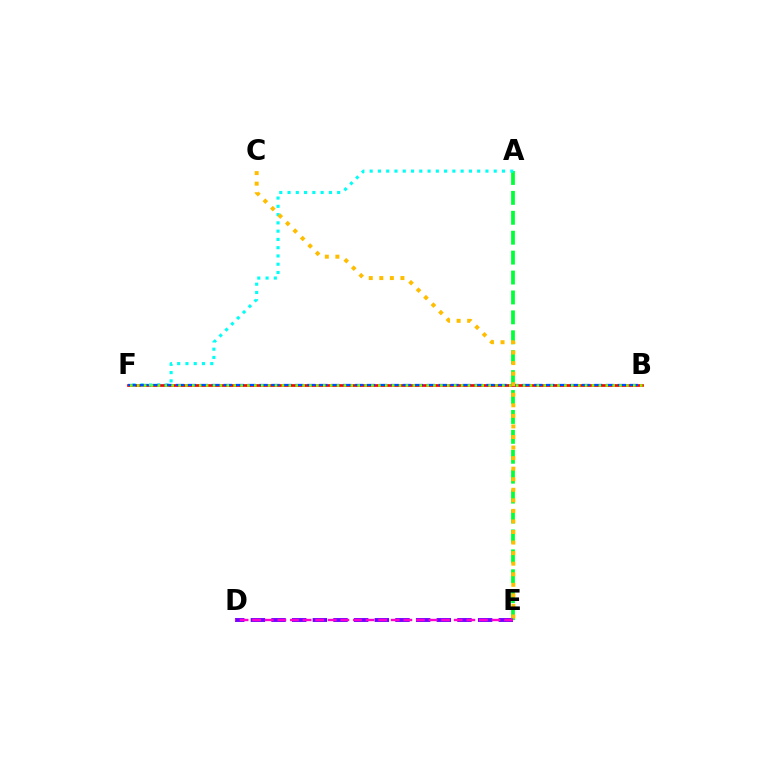{('B', 'F'): [{'color': '#ff0000', 'line_style': 'solid', 'thickness': 1.94}, {'color': '#004bff', 'line_style': 'dashed', 'thickness': 1.62}, {'color': '#84ff00', 'line_style': 'dotted', 'thickness': 1.87}], ('A', 'E'): [{'color': '#00ff39', 'line_style': 'dashed', 'thickness': 2.71}], ('A', 'F'): [{'color': '#00fff6', 'line_style': 'dotted', 'thickness': 2.25}], ('D', 'E'): [{'color': '#7200ff', 'line_style': 'dashed', 'thickness': 2.81}, {'color': '#ff00cf', 'line_style': 'dashed', 'thickness': 1.71}], ('C', 'E'): [{'color': '#ffbd00', 'line_style': 'dotted', 'thickness': 2.87}]}